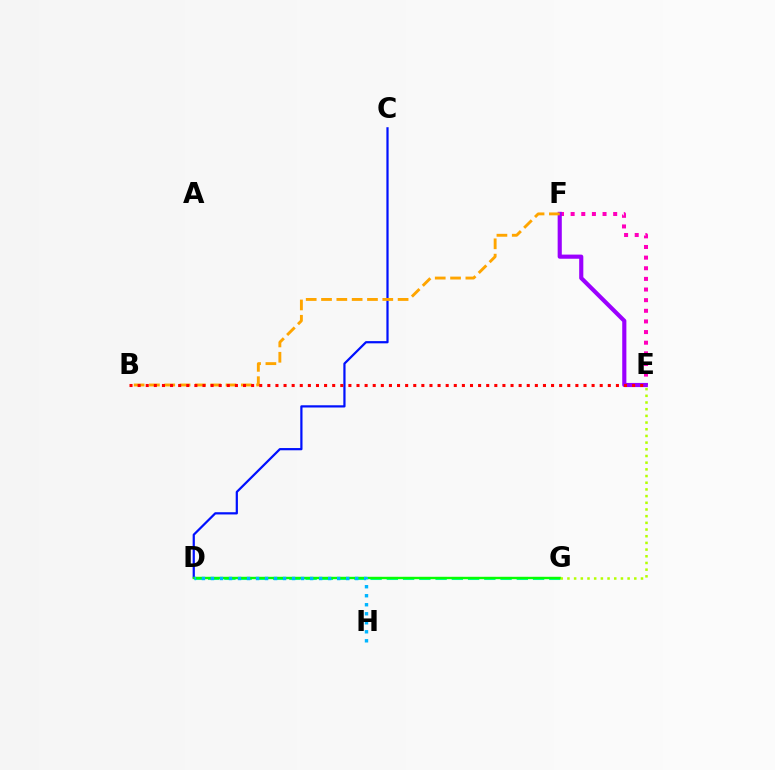{('C', 'D'): [{'color': '#0010ff', 'line_style': 'solid', 'thickness': 1.6}], ('E', 'F'): [{'color': '#ff00bd', 'line_style': 'dotted', 'thickness': 2.89}, {'color': '#9b00ff', 'line_style': 'solid', 'thickness': 2.98}], ('D', 'G'): [{'color': '#00ff9d', 'line_style': 'dashed', 'thickness': 2.21}, {'color': '#08ff00', 'line_style': 'solid', 'thickness': 1.72}], ('B', 'F'): [{'color': '#ffa500', 'line_style': 'dashed', 'thickness': 2.08}], ('B', 'E'): [{'color': '#ff0000', 'line_style': 'dotted', 'thickness': 2.2}], ('D', 'H'): [{'color': '#00b5ff', 'line_style': 'dotted', 'thickness': 2.45}], ('E', 'G'): [{'color': '#b3ff00', 'line_style': 'dotted', 'thickness': 1.82}]}